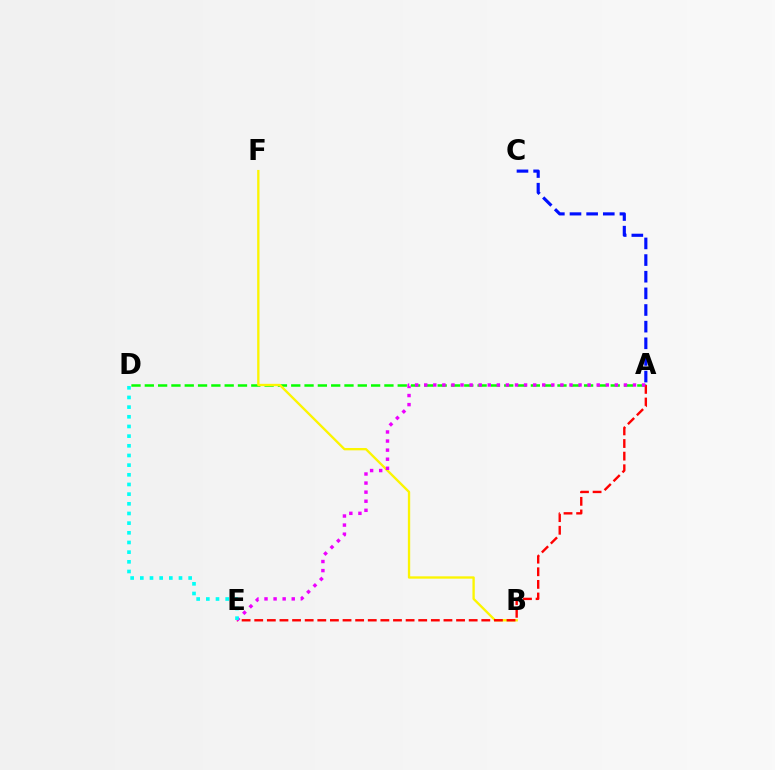{('A', 'D'): [{'color': '#08ff00', 'line_style': 'dashed', 'thickness': 1.81}], ('B', 'F'): [{'color': '#fcf500', 'line_style': 'solid', 'thickness': 1.69}], ('A', 'C'): [{'color': '#0010ff', 'line_style': 'dashed', 'thickness': 2.26}], ('A', 'E'): [{'color': '#ff0000', 'line_style': 'dashed', 'thickness': 1.71}, {'color': '#ee00ff', 'line_style': 'dotted', 'thickness': 2.47}], ('D', 'E'): [{'color': '#00fff6', 'line_style': 'dotted', 'thickness': 2.63}]}